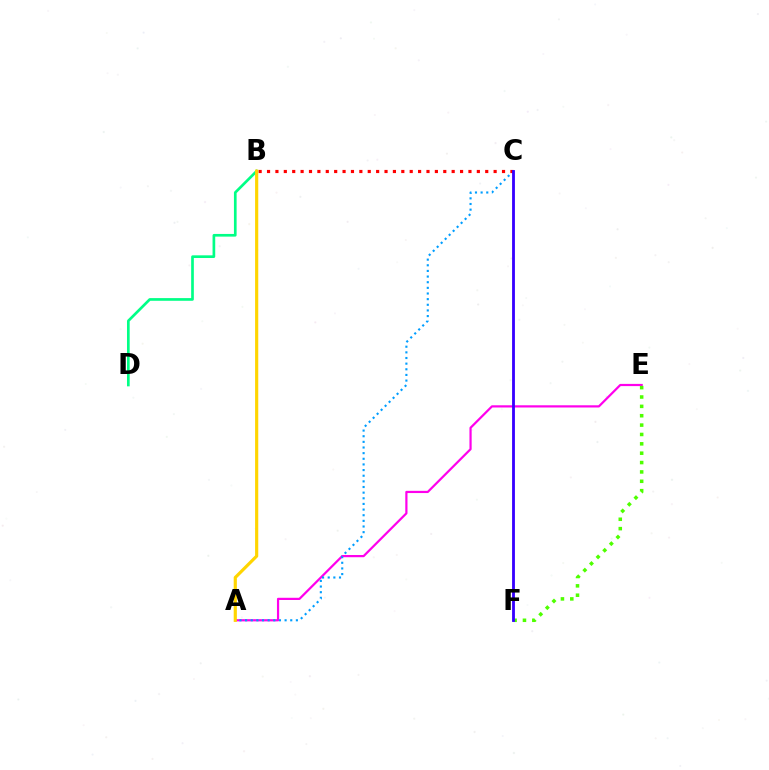{('A', 'E'): [{'color': '#ff00ed', 'line_style': 'solid', 'thickness': 1.59}], ('E', 'F'): [{'color': '#4fff00', 'line_style': 'dotted', 'thickness': 2.54}], ('A', 'C'): [{'color': '#009eff', 'line_style': 'dotted', 'thickness': 1.53}], ('B', 'C'): [{'color': '#ff0000', 'line_style': 'dotted', 'thickness': 2.28}], ('B', 'D'): [{'color': '#00ff86', 'line_style': 'solid', 'thickness': 1.93}], ('C', 'F'): [{'color': '#3700ff', 'line_style': 'solid', 'thickness': 2.04}], ('A', 'B'): [{'color': '#ffd500', 'line_style': 'solid', 'thickness': 2.28}]}